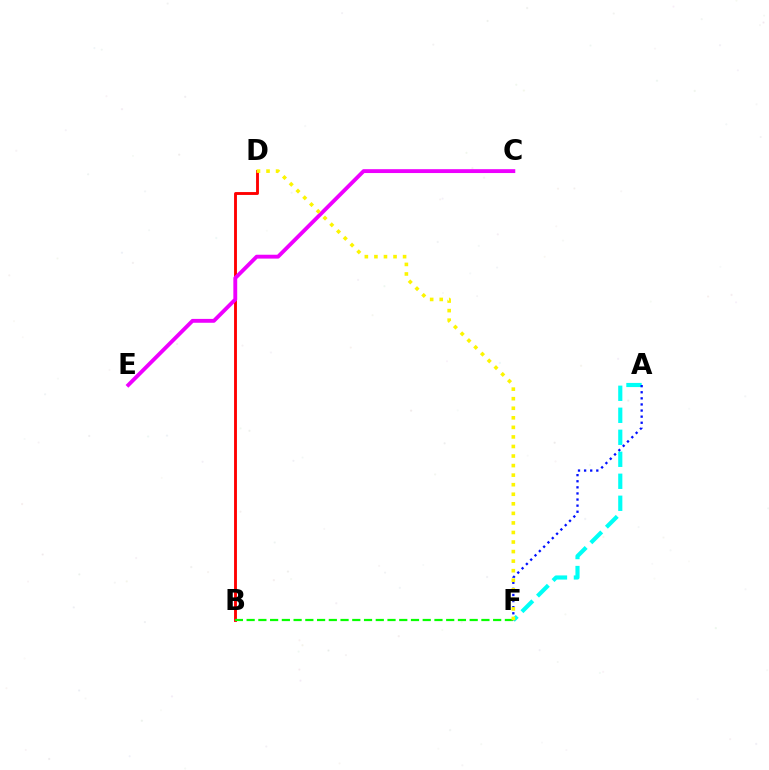{('A', 'F'): [{'color': '#00fff6', 'line_style': 'dashed', 'thickness': 2.99}, {'color': '#0010ff', 'line_style': 'dotted', 'thickness': 1.66}], ('B', 'D'): [{'color': '#ff0000', 'line_style': 'solid', 'thickness': 2.07}], ('B', 'F'): [{'color': '#08ff00', 'line_style': 'dashed', 'thickness': 1.59}], ('C', 'E'): [{'color': '#ee00ff', 'line_style': 'solid', 'thickness': 2.78}], ('D', 'F'): [{'color': '#fcf500', 'line_style': 'dotted', 'thickness': 2.6}]}